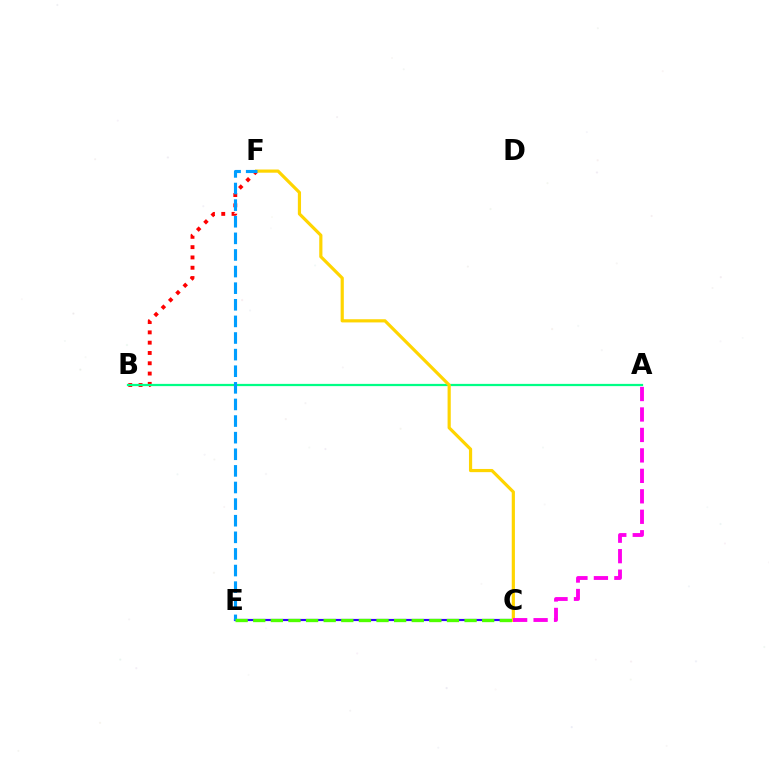{('B', 'F'): [{'color': '#ff0000', 'line_style': 'dotted', 'thickness': 2.8}], ('C', 'E'): [{'color': '#3700ff', 'line_style': 'solid', 'thickness': 1.56}, {'color': '#4fff00', 'line_style': 'dashed', 'thickness': 2.39}], ('A', 'B'): [{'color': '#00ff86', 'line_style': 'solid', 'thickness': 1.61}], ('C', 'F'): [{'color': '#ffd500', 'line_style': 'solid', 'thickness': 2.29}], ('A', 'C'): [{'color': '#ff00ed', 'line_style': 'dashed', 'thickness': 2.78}], ('E', 'F'): [{'color': '#009eff', 'line_style': 'dashed', 'thickness': 2.26}]}